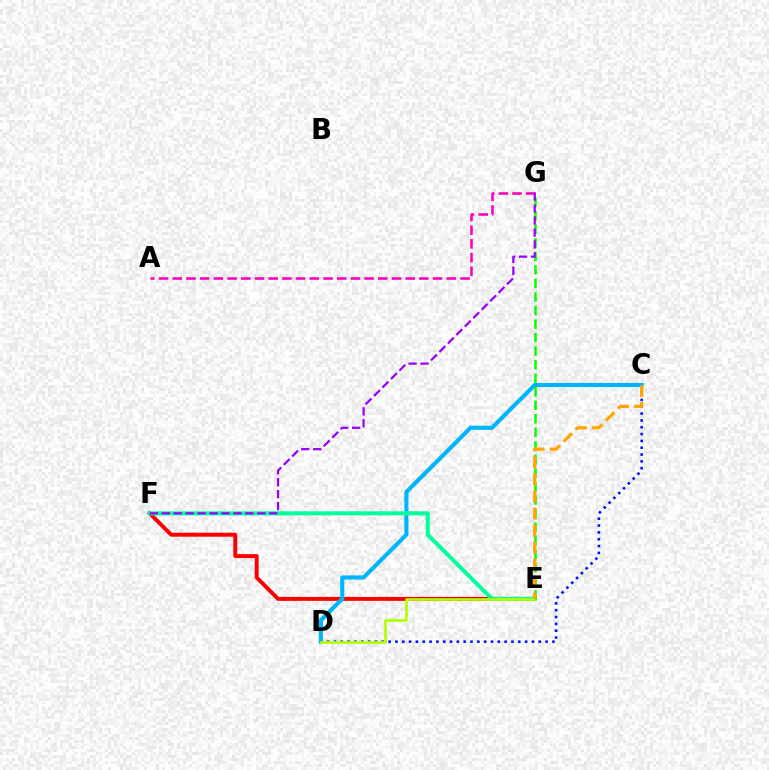{('C', 'D'): [{'color': '#0010ff', 'line_style': 'dotted', 'thickness': 1.85}, {'color': '#00b5ff', 'line_style': 'solid', 'thickness': 2.96}], ('E', 'F'): [{'color': '#ff0000', 'line_style': 'solid', 'thickness': 2.84}, {'color': '#00ff9d', 'line_style': 'solid', 'thickness': 2.92}], ('D', 'E'): [{'color': '#b3ff00', 'line_style': 'solid', 'thickness': 1.91}], ('E', 'G'): [{'color': '#08ff00', 'line_style': 'dashed', 'thickness': 1.84}], ('C', 'E'): [{'color': '#ffa500', 'line_style': 'dashed', 'thickness': 2.31}], ('A', 'G'): [{'color': '#ff00bd', 'line_style': 'dashed', 'thickness': 1.86}], ('F', 'G'): [{'color': '#9b00ff', 'line_style': 'dashed', 'thickness': 1.62}]}